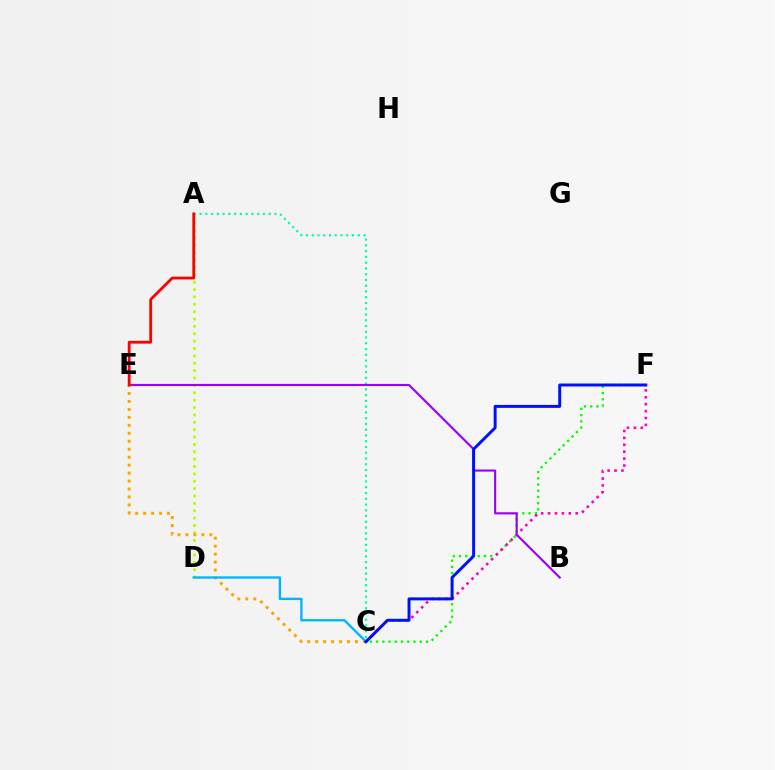{('A', 'D'): [{'color': '#b3ff00', 'line_style': 'dotted', 'thickness': 2.0}], ('A', 'C'): [{'color': '#00ff9d', 'line_style': 'dotted', 'thickness': 1.56}], ('C', 'F'): [{'color': '#08ff00', 'line_style': 'dotted', 'thickness': 1.69}, {'color': '#ff00bd', 'line_style': 'dotted', 'thickness': 1.88}, {'color': '#0010ff', 'line_style': 'solid', 'thickness': 2.14}], ('B', 'E'): [{'color': '#9b00ff', 'line_style': 'solid', 'thickness': 1.54}], ('C', 'E'): [{'color': '#ffa500', 'line_style': 'dotted', 'thickness': 2.16}], ('A', 'E'): [{'color': '#ff0000', 'line_style': 'solid', 'thickness': 2.04}], ('C', 'D'): [{'color': '#00b5ff', 'line_style': 'solid', 'thickness': 1.68}]}